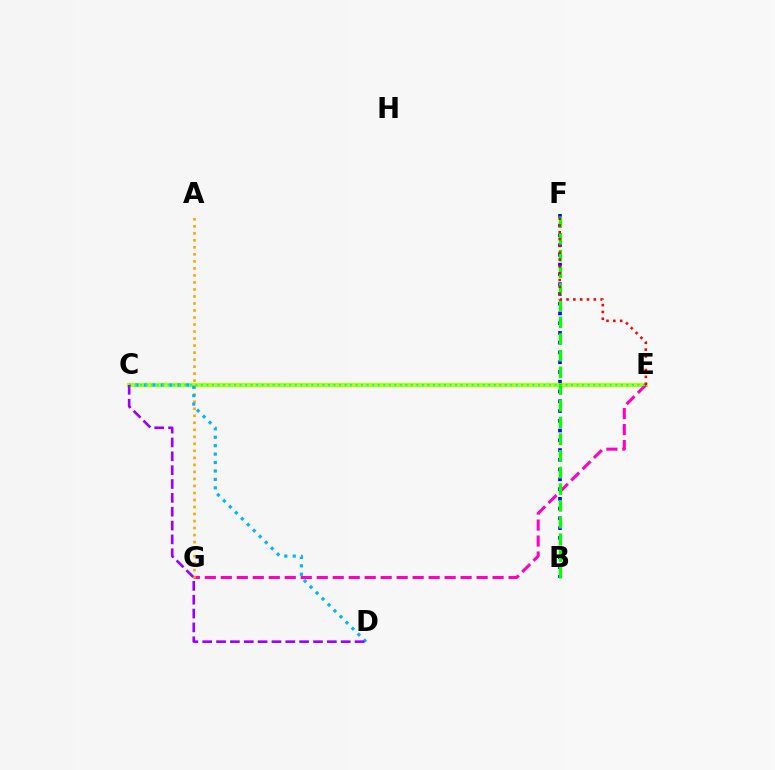{('B', 'F'): [{'color': '#0010ff', 'line_style': 'dotted', 'thickness': 2.65}, {'color': '#08ff00', 'line_style': 'dashed', 'thickness': 2.27}], ('C', 'E'): [{'color': '#b3ff00', 'line_style': 'solid', 'thickness': 2.99}, {'color': '#00ff9d', 'line_style': 'dotted', 'thickness': 1.5}], ('E', 'G'): [{'color': '#ff00bd', 'line_style': 'dashed', 'thickness': 2.17}], ('A', 'G'): [{'color': '#ffa500', 'line_style': 'dotted', 'thickness': 1.91}], ('C', 'D'): [{'color': '#00b5ff', 'line_style': 'dotted', 'thickness': 2.29}, {'color': '#9b00ff', 'line_style': 'dashed', 'thickness': 1.88}], ('E', 'F'): [{'color': '#ff0000', 'line_style': 'dotted', 'thickness': 1.85}]}